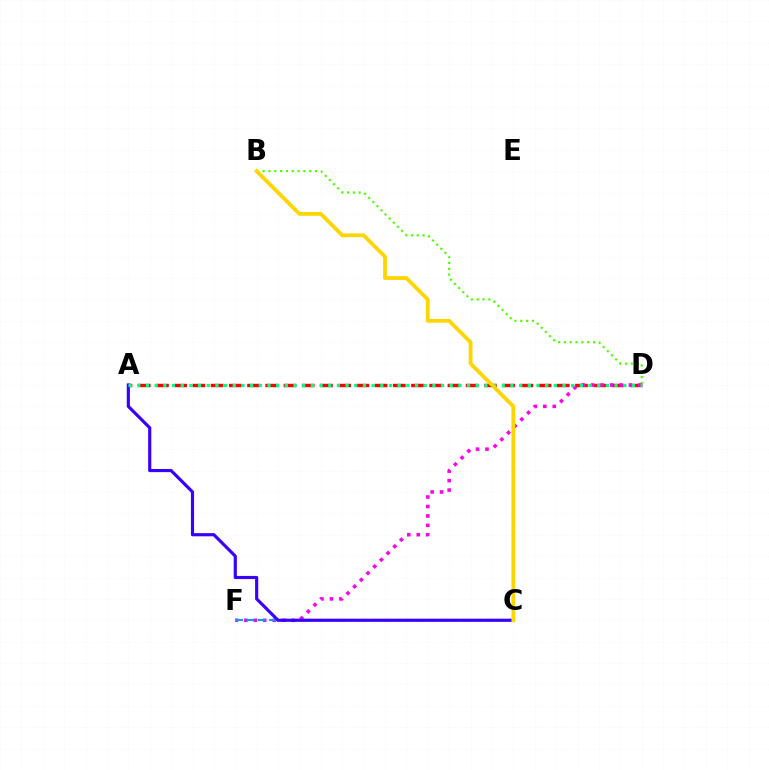{('A', 'D'): [{'color': '#ff0000', 'line_style': 'dashed', 'thickness': 2.48}, {'color': '#00ff86', 'line_style': 'dotted', 'thickness': 2.36}], ('B', 'D'): [{'color': '#4fff00', 'line_style': 'dotted', 'thickness': 1.58}], ('D', 'F'): [{'color': '#ff00ed', 'line_style': 'dotted', 'thickness': 2.57}], ('C', 'F'): [{'color': '#009eff', 'line_style': 'dashed', 'thickness': 1.55}], ('A', 'C'): [{'color': '#3700ff', 'line_style': 'solid', 'thickness': 2.27}], ('B', 'C'): [{'color': '#ffd500', 'line_style': 'solid', 'thickness': 2.73}]}